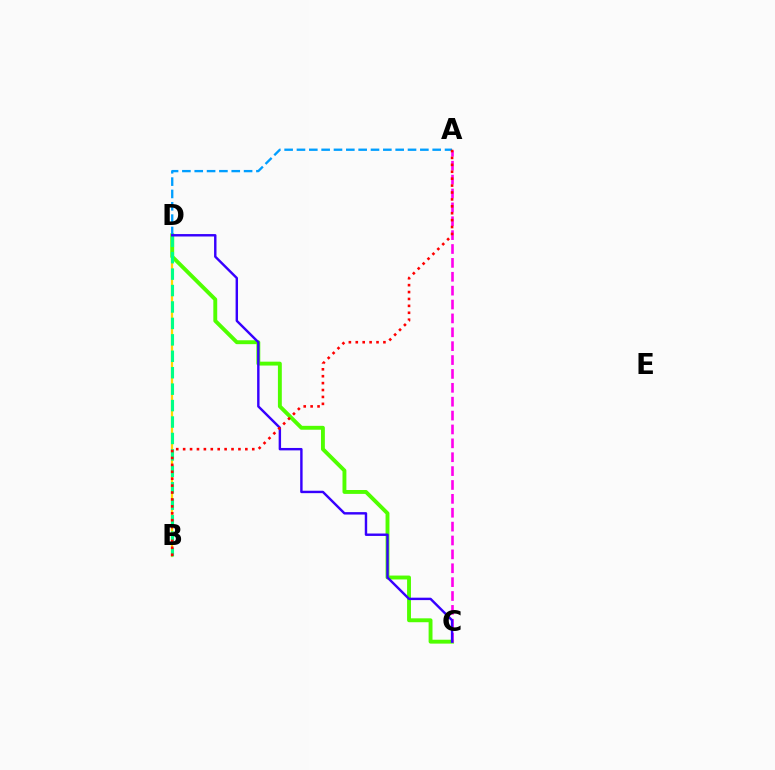{('B', 'D'): [{'color': '#ffd500', 'line_style': 'solid', 'thickness': 1.62}, {'color': '#00ff86', 'line_style': 'dashed', 'thickness': 2.23}], ('C', 'D'): [{'color': '#4fff00', 'line_style': 'solid', 'thickness': 2.8}, {'color': '#3700ff', 'line_style': 'solid', 'thickness': 1.74}], ('A', 'D'): [{'color': '#009eff', 'line_style': 'dashed', 'thickness': 1.68}], ('A', 'C'): [{'color': '#ff00ed', 'line_style': 'dashed', 'thickness': 1.89}], ('A', 'B'): [{'color': '#ff0000', 'line_style': 'dotted', 'thickness': 1.88}]}